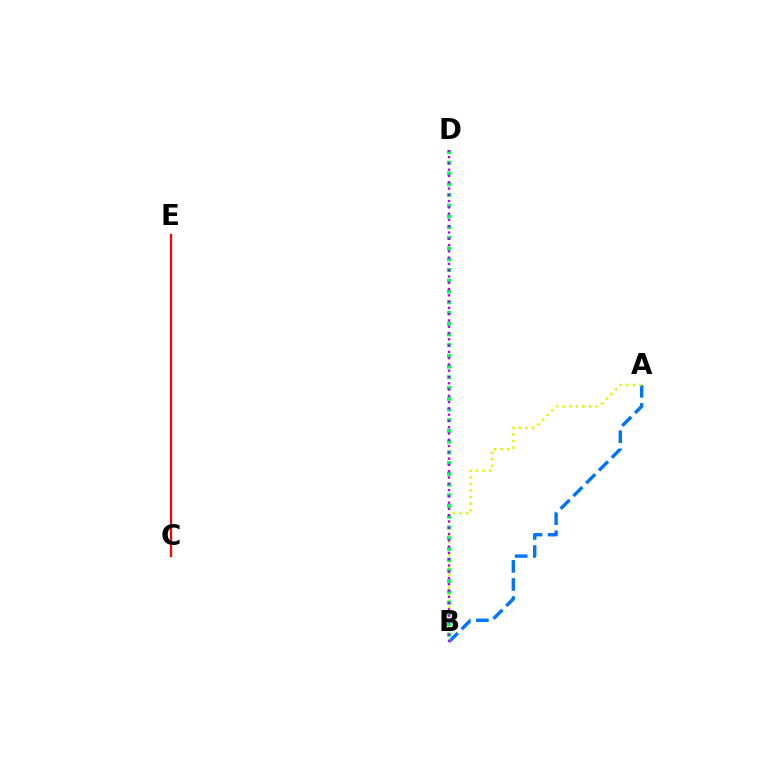{('A', 'B'): [{'color': '#0074ff', 'line_style': 'dashed', 'thickness': 2.46}, {'color': '#d1ff00', 'line_style': 'dotted', 'thickness': 1.79}], ('C', 'E'): [{'color': '#ff0000', 'line_style': 'solid', 'thickness': 1.62}], ('B', 'D'): [{'color': '#00ff5c', 'line_style': 'dotted', 'thickness': 2.91}, {'color': '#b900ff', 'line_style': 'dotted', 'thickness': 1.71}]}